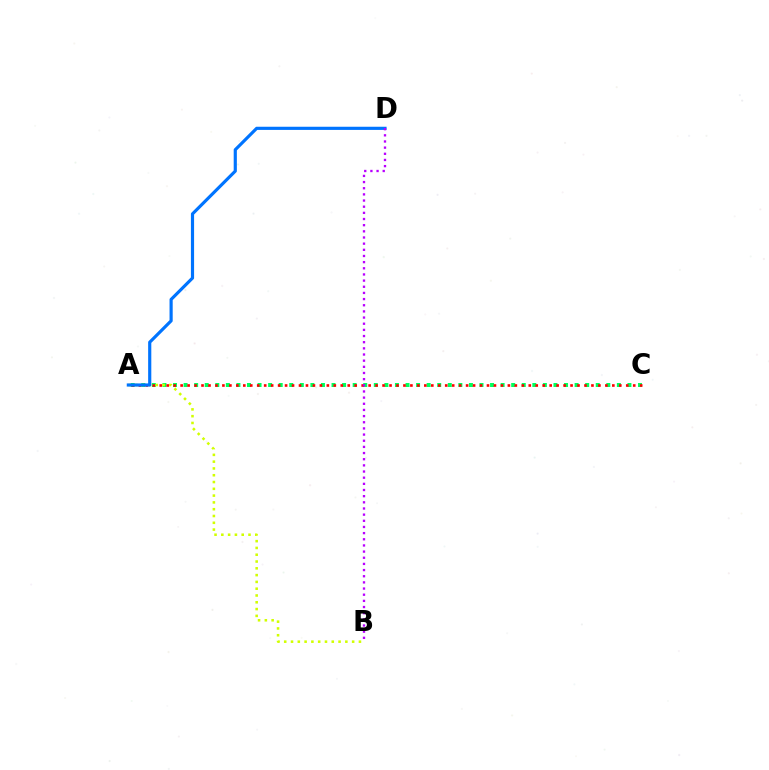{('A', 'C'): [{'color': '#00ff5c', 'line_style': 'dotted', 'thickness': 2.87}, {'color': '#ff0000', 'line_style': 'dotted', 'thickness': 1.89}], ('A', 'B'): [{'color': '#d1ff00', 'line_style': 'dotted', 'thickness': 1.85}], ('A', 'D'): [{'color': '#0074ff', 'line_style': 'solid', 'thickness': 2.28}], ('B', 'D'): [{'color': '#b900ff', 'line_style': 'dotted', 'thickness': 1.67}]}